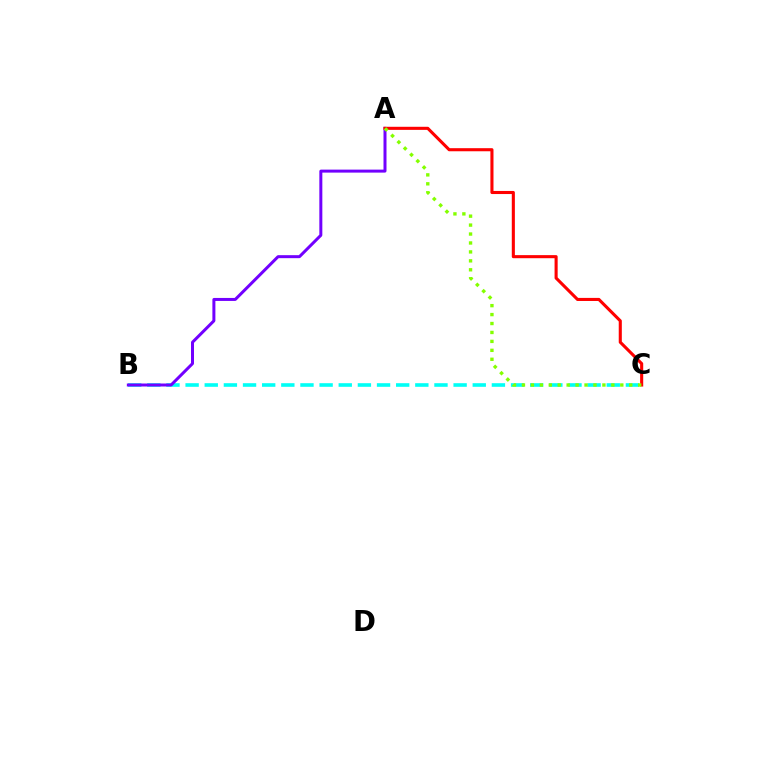{('B', 'C'): [{'color': '#00fff6', 'line_style': 'dashed', 'thickness': 2.6}], ('A', 'B'): [{'color': '#7200ff', 'line_style': 'solid', 'thickness': 2.16}], ('A', 'C'): [{'color': '#ff0000', 'line_style': 'solid', 'thickness': 2.22}, {'color': '#84ff00', 'line_style': 'dotted', 'thickness': 2.43}]}